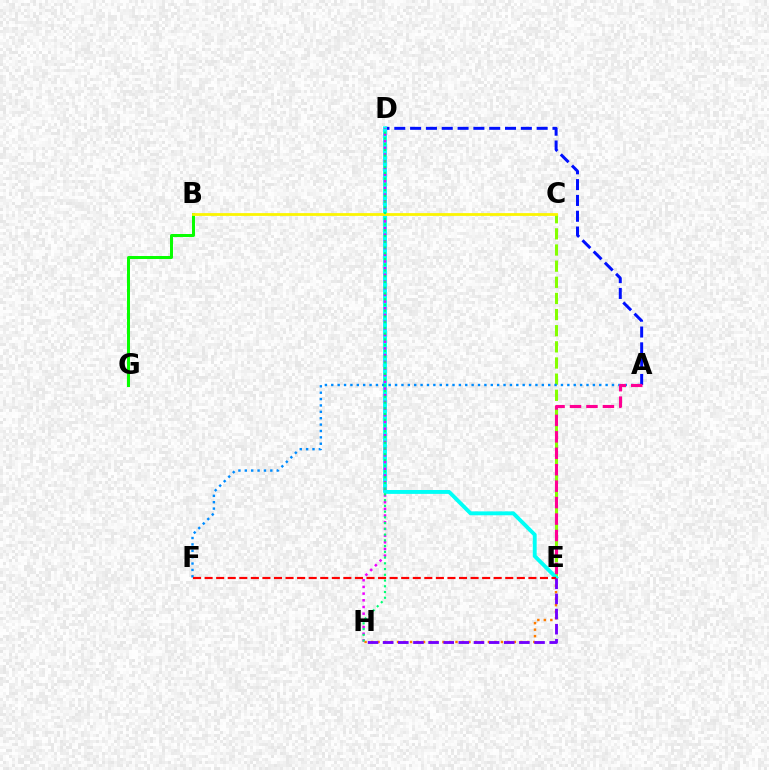{('B', 'G'): [{'color': '#08ff00', 'line_style': 'solid', 'thickness': 2.15}], ('C', 'E'): [{'color': '#84ff00', 'line_style': 'dashed', 'thickness': 2.19}], ('A', 'D'): [{'color': '#0010ff', 'line_style': 'dashed', 'thickness': 2.15}], ('D', 'E'): [{'color': '#00fff6', 'line_style': 'solid', 'thickness': 2.8}], ('D', 'H'): [{'color': '#ee00ff', 'line_style': 'dotted', 'thickness': 1.82}, {'color': '#00ff74', 'line_style': 'dotted', 'thickness': 1.56}], ('E', 'H'): [{'color': '#ff7c00', 'line_style': 'dotted', 'thickness': 1.76}, {'color': '#7200ff', 'line_style': 'dashed', 'thickness': 2.06}], ('A', 'F'): [{'color': '#008cff', 'line_style': 'dotted', 'thickness': 1.73}], ('E', 'F'): [{'color': '#ff0000', 'line_style': 'dashed', 'thickness': 1.57}], ('A', 'E'): [{'color': '#ff0094', 'line_style': 'dashed', 'thickness': 2.23}], ('B', 'C'): [{'color': '#fcf500', 'line_style': 'solid', 'thickness': 2.0}]}